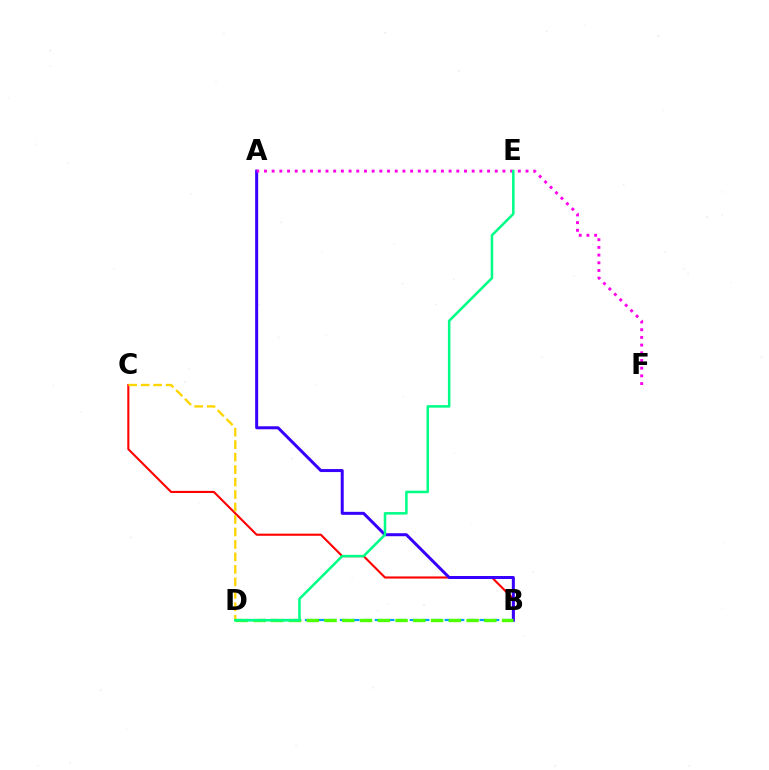{('B', 'C'): [{'color': '#ff0000', 'line_style': 'solid', 'thickness': 1.52}], ('B', 'D'): [{'color': '#009eff', 'line_style': 'dashed', 'thickness': 1.58}, {'color': '#4fff00', 'line_style': 'dashed', 'thickness': 2.41}], ('A', 'B'): [{'color': '#3700ff', 'line_style': 'solid', 'thickness': 2.16}], ('C', 'D'): [{'color': '#ffd500', 'line_style': 'dashed', 'thickness': 1.69}], ('A', 'F'): [{'color': '#ff00ed', 'line_style': 'dotted', 'thickness': 2.09}], ('D', 'E'): [{'color': '#00ff86', 'line_style': 'solid', 'thickness': 1.82}]}